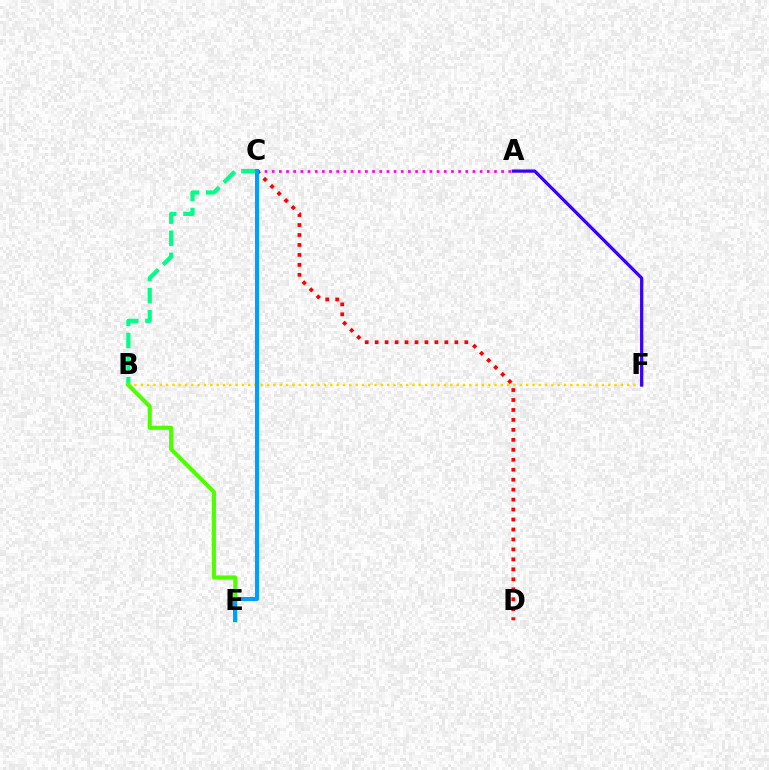{('A', 'C'): [{'color': '#ff00ed', 'line_style': 'dotted', 'thickness': 1.95}], ('C', 'D'): [{'color': '#ff0000', 'line_style': 'dotted', 'thickness': 2.71}], ('B', 'C'): [{'color': '#00ff86', 'line_style': 'dashed', 'thickness': 3.0}], ('B', 'F'): [{'color': '#ffd500', 'line_style': 'dotted', 'thickness': 1.72}], ('A', 'F'): [{'color': '#3700ff', 'line_style': 'solid', 'thickness': 2.34}], ('B', 'E'): [{'color': '#4fff00', 'line_style': 'solid', 'thickness': 2.96}], ('C', 'E'): [{'color': '#009eff', 'line_style': 'solid', 'thickness': 2.94}]}